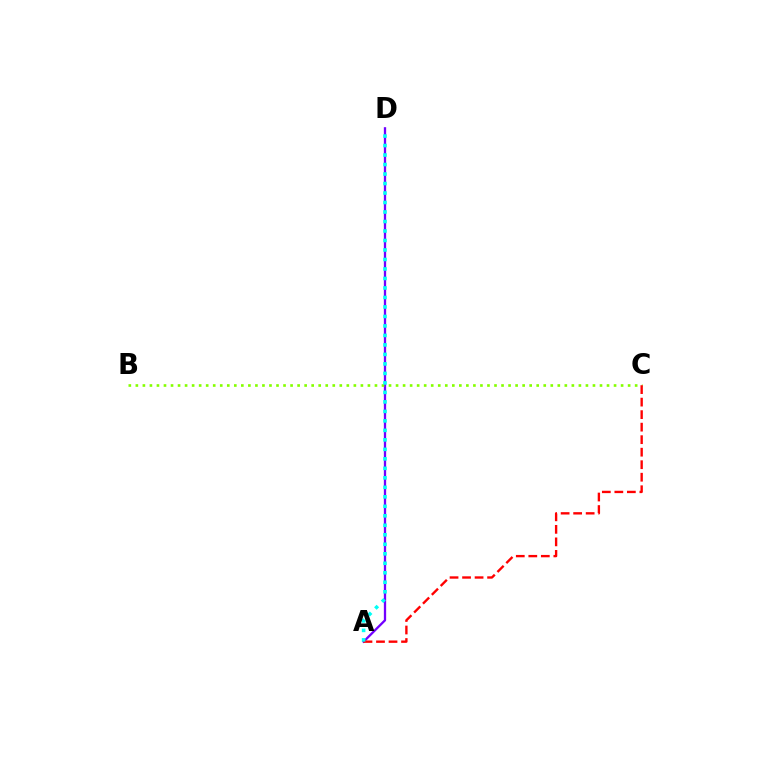{('A', 'D'): [{'color': '#7200ff', 'line_style': 'solid', 'thickness': 1.65}, {'color': '#00fff6', 'line_style': 'dotted', 'thickness': 2.58}], ('B', 'C'): [{'color': '#84ff00', 'line_style': 'dotted', 'thickness': 1.91}], ('A', 'C'): [{'color': '#ff0000', 'line_style': 'dashed', 'thickness': 1.7}]}